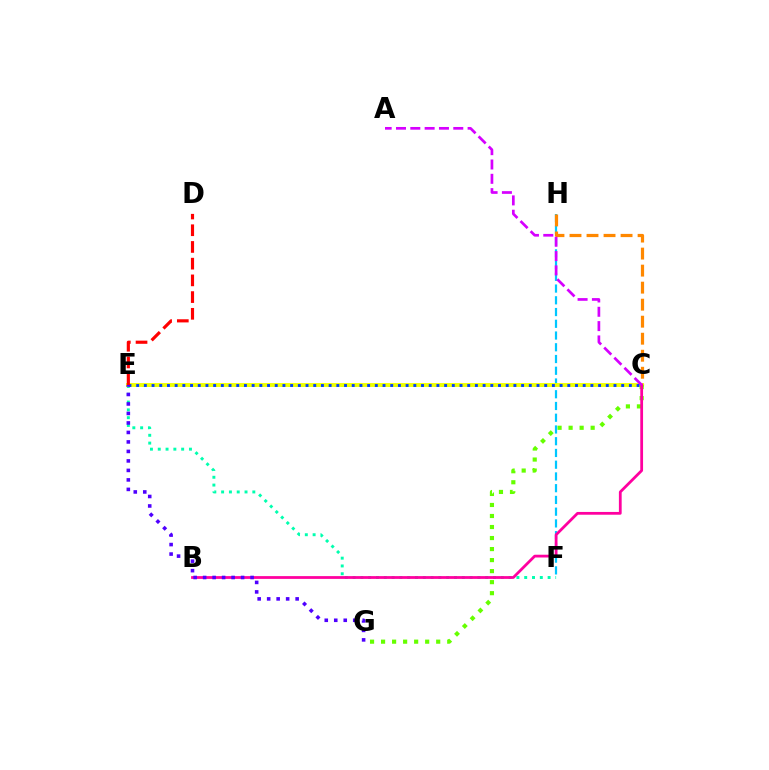{('E', 'F'): [{'color': '#00ffaf', 'line_style': 'dotted', 'thickness': 2.12}], ('F', 'H'): [{'color': '#00c7ff', 'line_style': 'dashed', 'thickness': 1.6}], ('C', 'H'): [{'color': '#ff8800', 'line_style': 'dashed', 'thickness': 2.31}], ('C', 'E'): [{'color': '#00ff27', 'line_style': 'dotted', 'thickness': 1.81}, {'color': '#eeff00', 'line_style': 'solid', 'thickness': 2.78}, {'color': '#003fff', 'line_style': 'dotted', 'thickness': 2.09}], ('C', 'G'): [{'color': '#66ff00', 'line_style': 'dotted', 'thickness': 3.0}], ('B', 'C'): [{'color': '#ff00a0', 'line_style': 'solid', 'thickness': 2.0}], ('E', 'G'): [{'color': '#4f00ff', 'line_style': 'dotted', 'thickness': 2.58}], ('A', 'C'): [{'color': '#d600ff', 'line_style': 'dashed', 'thickness': 1.95}], ('D', 'E'): [{'color': '#ff0000', 'line_style': 'dashed', 'thickness': 2.27}]}